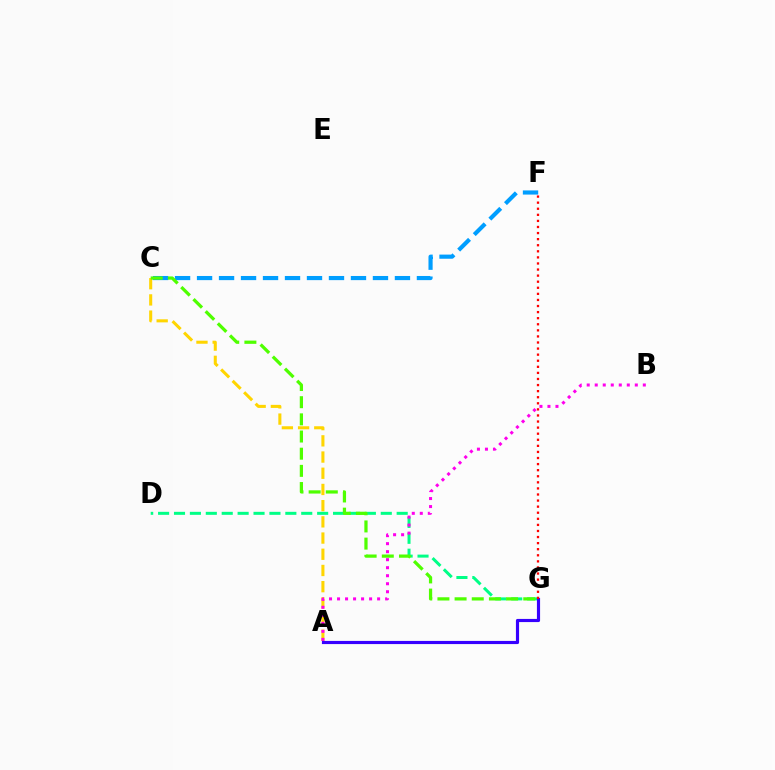{('A', 'C'): [{'color': '#ffd500', 'line_style': 'dashed', 'thickness': 2.2}], ('D', 'G'): [{'color': '#00ff86', 'line_style': 'dashed', 'thickness': 2.16}], ('A', 'B'): [{'color': '#ff00ed', 'line_style': 'dotted', 'thickness': 2.18}], ('C', 'F'): [{'color': '#009eff', 'line_style': 'dashed', 'thickness': 2.99}], ('C', 'G'): [{'color': '#4fff00', 'line_style': 'dashed', 'thickness': 2.33}], ('A', 'G'): [{'color': '#3700ff', 'line_style': 'solid', 'thickness': 2.27}], ('F', 'G'): [{'color': '#ff0000', 'line_style': 'dotted', 'thickness': 1.65}]}